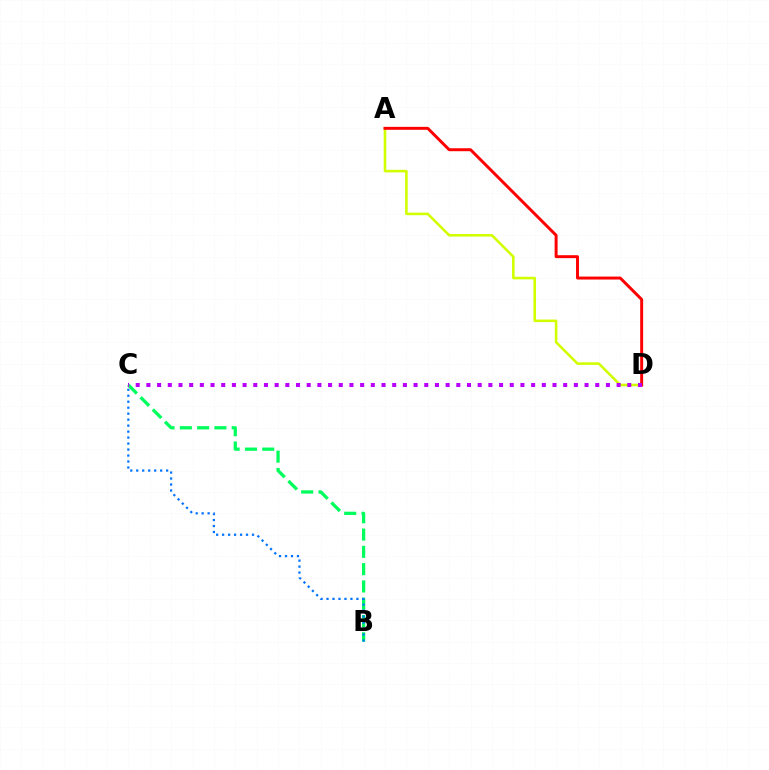{('B', 'C'): [{'color': '#00ff5c', 'line_style': 'dashed', 'thickness': 2.35}, {'color': '#0074ff', 'line_style': 'dotted', 'thickness': 1.62}], ('A', 'D'): [{'color': '#d1ff00', 'line_style': 'solid', 'thickness': 1.85}, {'color': '#ff0000', 'line_style': 'solid', 'thickness': 2.13}], ('C', 'D'): [{'color': '#b900ff', 'line_style': 'dotted', 'thickness': 2.9}]}